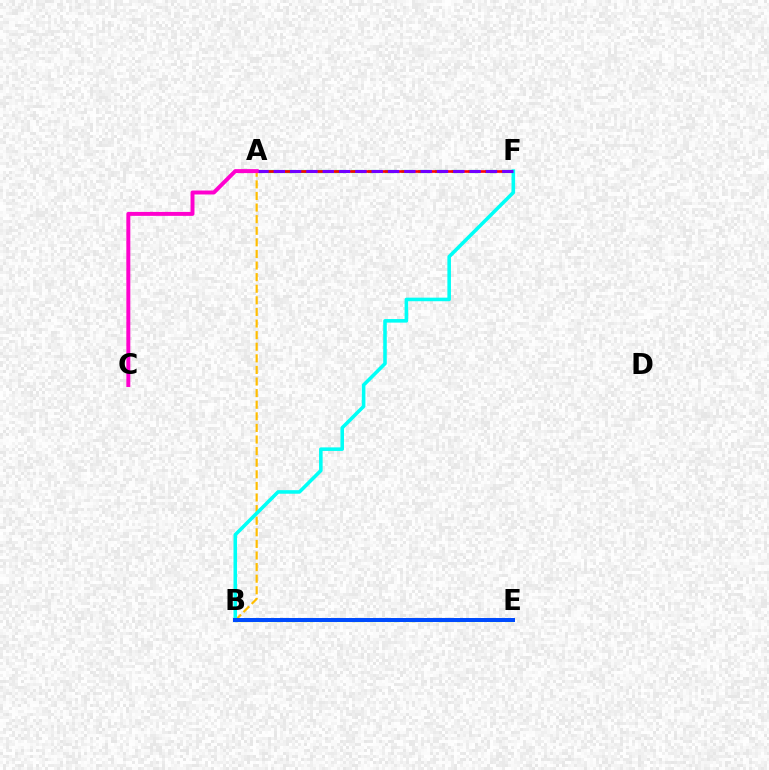{('A', 'F'): [{'color': '#00ff39', 'line_style': 'dashed', 'thickness': 2.27}, {'color': '#ff0000', 'line_style': 'solid', 'thickness': 1.89}, {'color': '#7200ff', 'line_style': 'dashed', 'thickness': 2.22}], ('A', 'B'): [{'color': '#ffbd00', 'line_style': 'dashed', 'thickness': 1.58}], ('B', 'F'): [{'color': '#00fff6', 'line_style': 'solid', 'thickness': 2.57}], ('B', 'E'): [{'color': '#84ff00', 'line_style': 'dashed', 'thickness': 2.29}, {'color': '#004bff', 'line_style': 'solid', 'thickness': 2.87}], ('A', 'C'): [{'color': '#ff00cf', 'line_style': 'solid', 'thickness': 2.85}]}